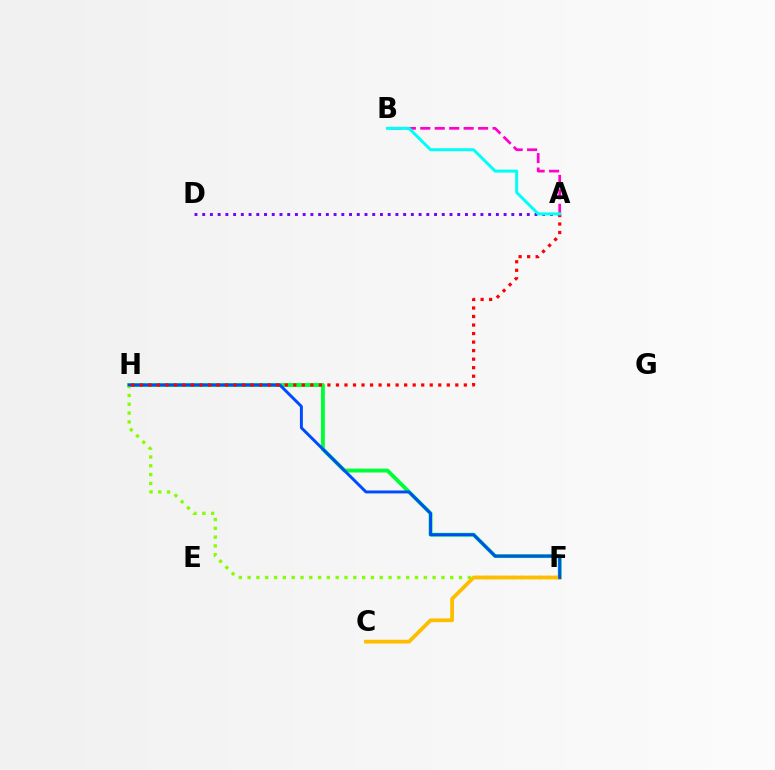{('A', 'D'): [{'color': '#7200ff', 'line_style': 'dotted', 'thickness': 2.1}], ('F', 'H'): [{'color': '#00ff39', 'line_style': 'solid', 'thickness': 2.8}, {'color': '#84ff00', 'line_style': 'dotted', 'thickness': 2.39}, {'color': '#004bff', 'line_style': 'solid', 'thickness': 2.12}], ('A', 'B'): [{'color': '#ff00cf', 'line_style': 'dashed', 'thickness': 1.96}, {'color': '#00fff6', 'line_style': 'solid', 'thickness': 2.15}], ('C', 'F'): [{'color': '#ffbd00', 'line_style': 'solid', 'thickness': 2.72}], ('A', 'H'): [{'color': '#ff0000', 'line_style': 'dotted', 'thickness': 2.32}]}